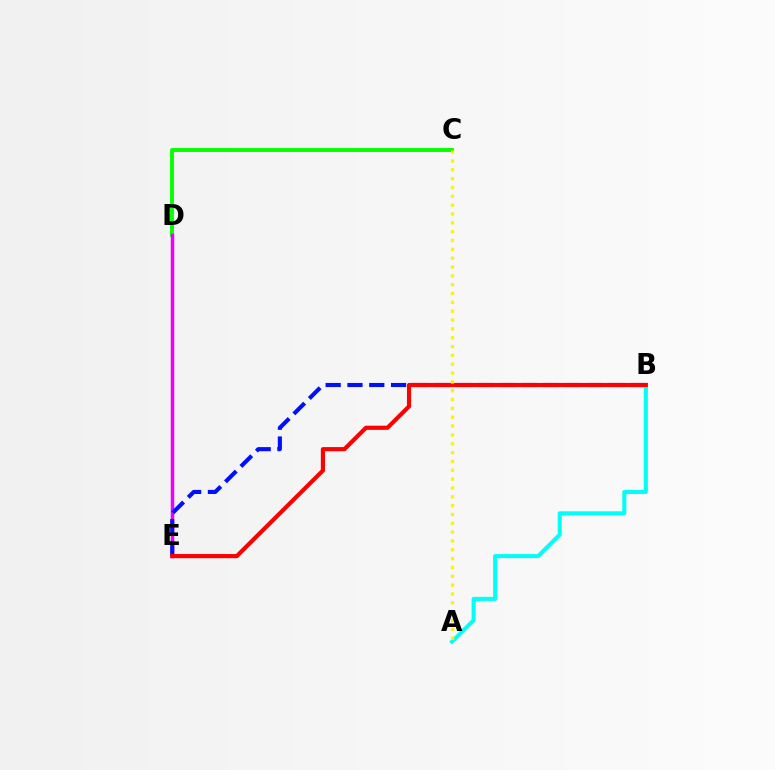{('C', 'D'): [{'color': '#08ff00', 'line_style': 'solid', 'thickness': 2.83}], ('D', 'E'): [{'color': '#ee00ff', 'line_style': 'solid', 'thickness': 2.51}], ('B', 'E'): [{'color': '#0010ff', 'line_style': 'dashed', 'thickness': 2.96}, {'color': '#ff0000', 'line_style': 'solid', 'thickness': 2.99}], ('A', 'B'): [{'color': '#00fff6', 'line_style': 'solid', 'thickness': 2.92}], ('A', 'C'): [{'color': '#fcf500', 'line_style': 'dotted', 'thickness': 2.4}]}